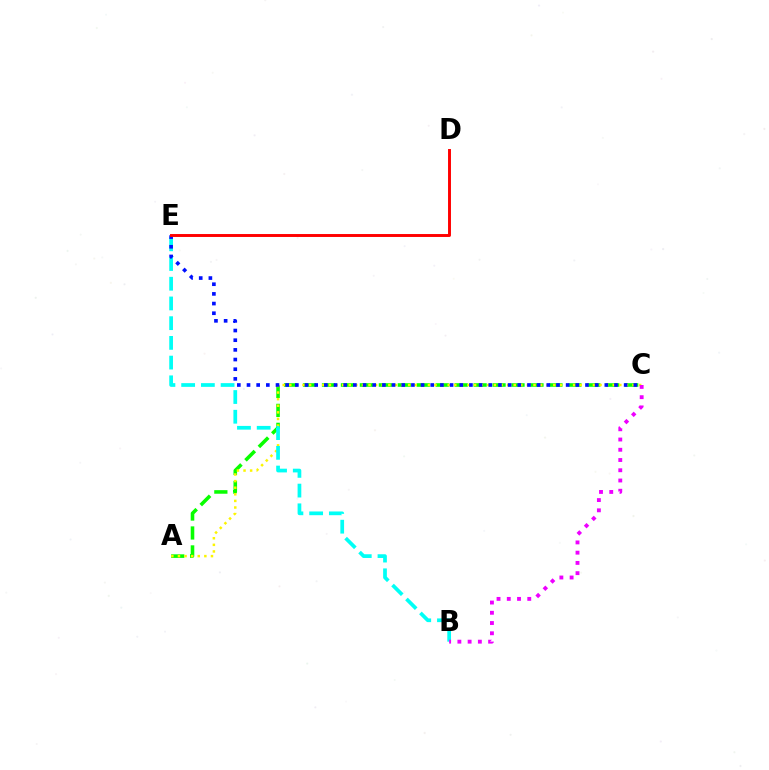{('A', 'C'): [{'color': '#08ff00', 'line_style': 'dashed', 'thickness': 2.57}, {'color': '#fcf500', 'line_style': 'dotted', 'thickness': 1.79}], ('B', 'E'): [{'color': '#00fff6', 'line_style': 'dashed', 'thickness': 2.68}], ('C', 'E'): [{'color': '#0010ff', 'line_style': 'dotted', 'thickness': 2.63}], ('B', 'C'): [{'color': '#ee00ff', 'line_style': 'dotted', 'thickness': 2.78}], ('D', 'E'): [{'color': '#ff0000', 'line_style': 'solid', 'thickness': 2.11}]}